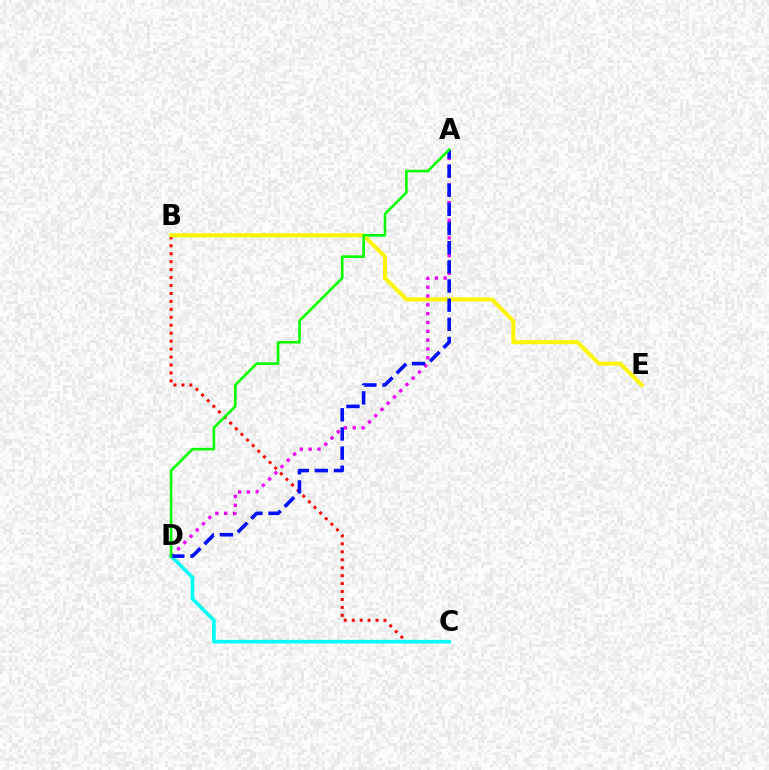{('B', 'C'): [{'color': '#ff0000', 'line_style': 'dotted', 'thickness': 2.16}], ('C', 'D'): [{'color': '#00fff6', 'line_style': 'solid', 'thickness': 2.62}], ('B', 'E'): [{'color': '#fcf500', 'line_style': 'solid', 'thickness': 2.86}], ('A', 'D'): [{'color': '#ee00ff', 'line_style': 'dotted', 'thickness': 2.4}, {'color': '#0010ff', 'line_style': 'dashed', 'thickness': 2.6}, {'color': '#08ff00', 'line_style': 'solid', 'thickness': 1.89}]}